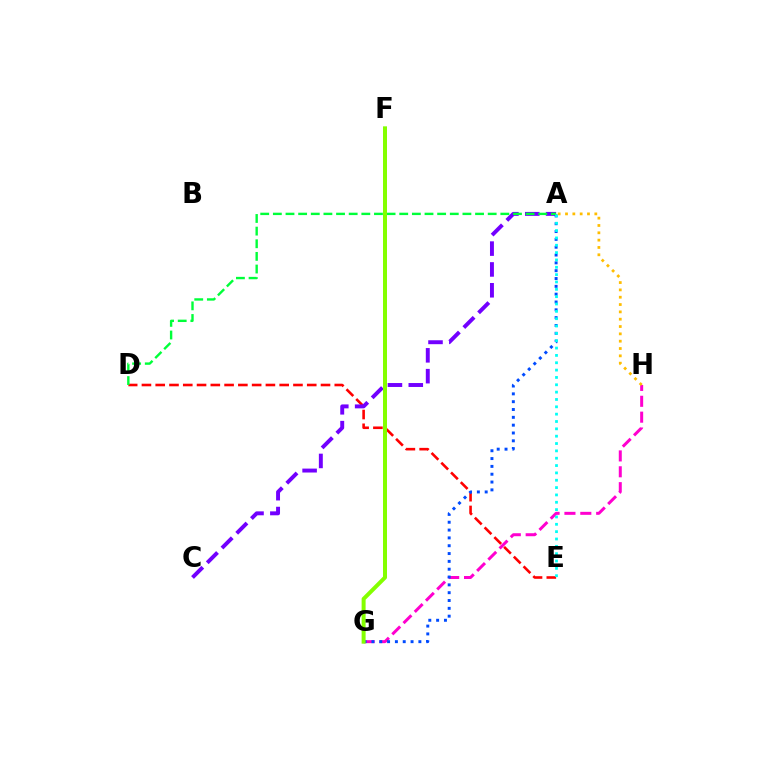{('D', 'E'): [{'color': '#ff0000', 'line_style': 'dashed', 'thickness': 1.87}], ('G', 'H'): [{'color': '#ff00cf', 'line_style': 'dashed', 'thickness': 2.16}], ('A', 'C'): [{'color': '#7200ff', 'line_style': 'dashed', 'thickness': 2.83}], ('A', 'G'): [{'color': '#004bff', 'line_style': 'dotted', 'thickness': 2.13}], ('A', 'D'): [{'color': '#00ff39', 'line_style': 'dashed', 'thickness': 1.72}], ('A', 'E'): [{'color': '#00fff6', 'line_style': 'dotted', 'thickness': 2.0}], ('F', 'G'): [{'color': '#84ff00', 'line_style': 'solid', 'thickness': 2.87}], ('A', 'H'): [{'color': '#ffbd00', 'line_style': 'dotted', 'thickness': 1.99}]}